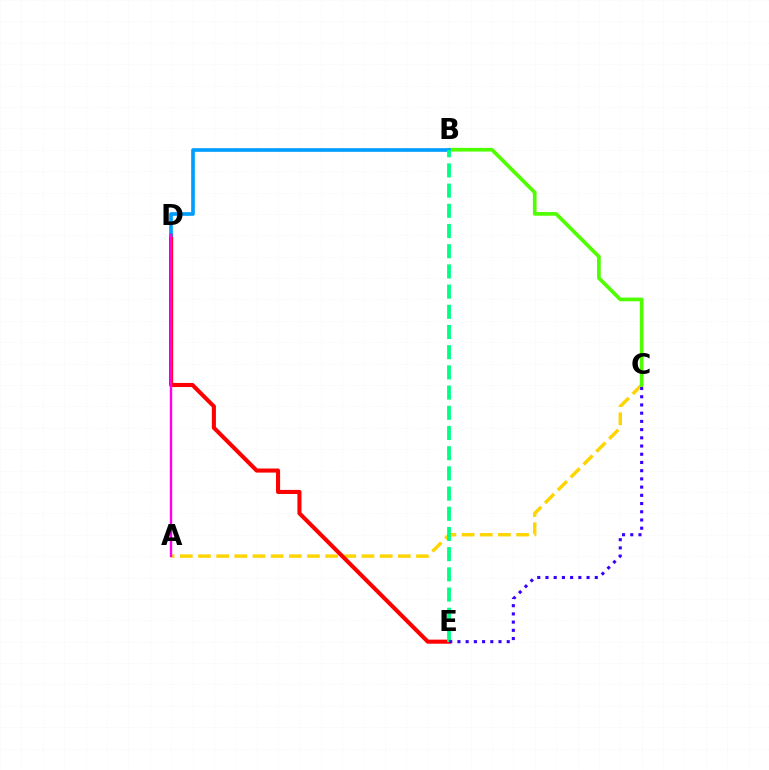{('A', 'C'): [{'color': '#ffd500', 'line_style': 'dashed', 'thickness': 2.47}], ('D', 'E'): [{'color': '#ff0000', 'line_style': 'solid', 'thickness': 2.93}], ('B', 'C'): [{'color': '#4fff00', 'line_style': 'solid', 'thickness': 2.65}], ('B', 'D'): [{'color': '#009eff', 'line_style': 'solid', 'thickness': 2.63}], ('A', 'D'): [{'color': '#ff00ed', 'line_style': 'solid', 'thickness': 1.73}], ('B', 'E'): [{'color': '#00ff86', 'line_style': 'dashed', 'thickness': 2.74}], ('C', 'E'): [{'color': '#3700ff', 'line_style': 'dotted', 'thickness': 2.23}]}